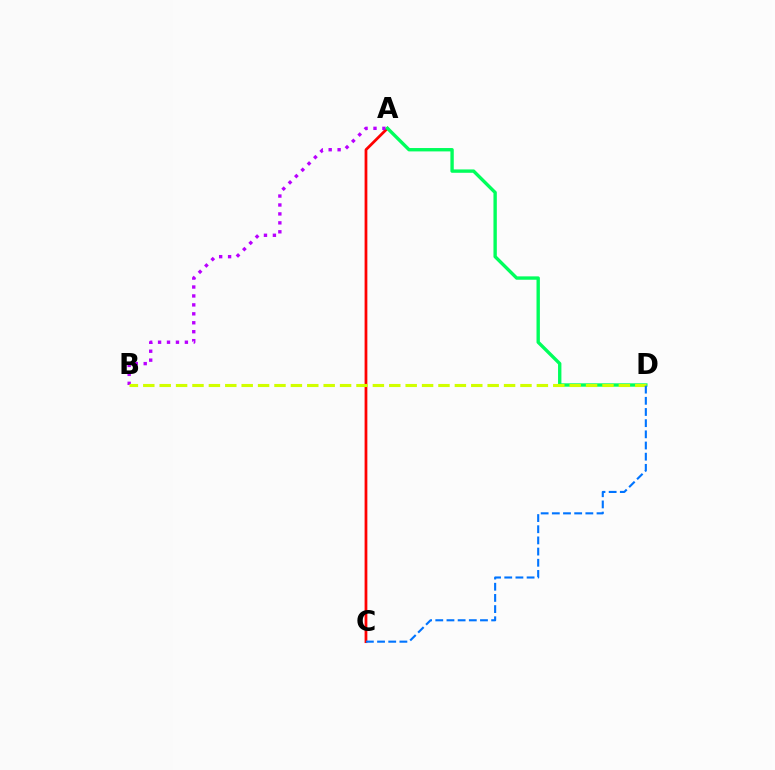{('A', 'C'): [{'color': '#ff0000', 'line_style': 'solid', 'thickness': 1.99}], ('A', 'B'): [{'color': '#b900ff', 'line_style': 'dotted', 'thickness': 2.43}], ('A', 'D'): [{'color': '#00ff5c', 'line_style': 'solid', 'thickness': 2.42}], ('B', 'D'): [{'color': '#d1ff00', 'line_style': 'dashed', 'thickness': 2.23}], ('C', 'D'): [{'color': '#0074ff', 'line_style': 'dashed', 'thickness': 1.52}]}